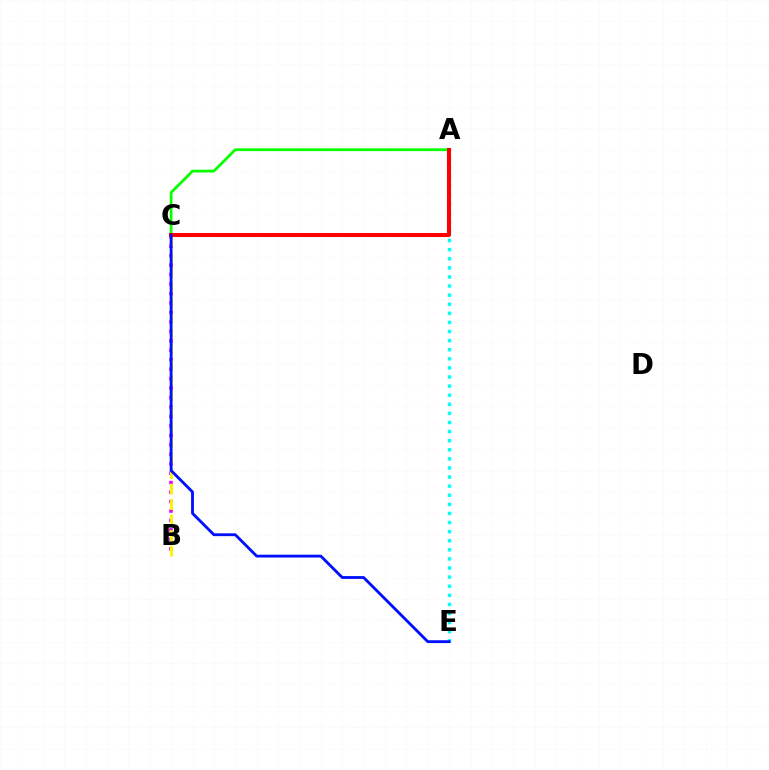{('B', 'C'): [{'color': '#ee00ff', 'line_style': 'dotted', 'thickness': 2.57}, {'color': '#fcf500', 'line_style': 'dashed', 'thickness': 2.1}], ('A', 'C'): [{'color': '#08ff00', 'line_style': 'solid', 'thickness': 2.0}, {'color': '#ff0000', 'line_style': 'solid', 'thickness': 2.91}], ('A', 'E'): [{'color': '#00fff6', 'line_style': 'dotted', 'thickness': 2.47}], ('C', 'E'): [{'color': '#0010ff', 'line_style': 'solid', 'thickness': 2.04}]}